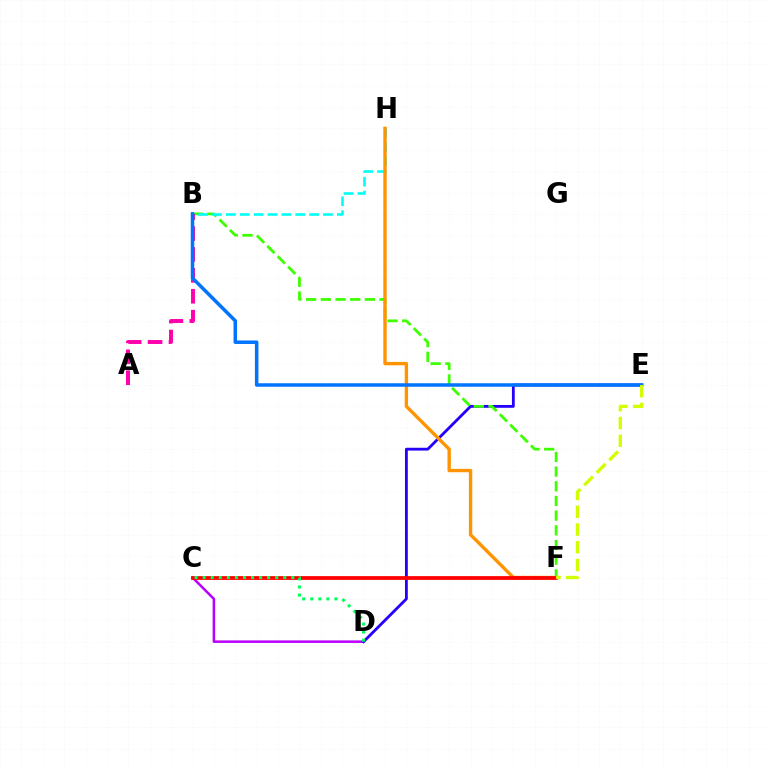{('C', 'D'): [{'color': '#b900ff', 'line_style': 'solid', 'thickness': 1.81}, {'color': '#00ff5c', 'line_style': 'dotted', 'thickness': 2.19}], ('D', 'E'): [{'color': '#2500ff', 'line_style': 'solid', 'thickness': 2.02}], ('B', 'F'): [{'color': '#3dff00', 'line_style': 'dashed', 'thickness': 1.99}], ('B', 'H'): [{'color': '#00fff6', 'line_style': 'dashed', 'thickness': 1.88}], ('F', 'H'): [{'color': '#ff9400', 'line_style': 'solid', 'thickness': 2.43}], ('A', 'B'): [{'color': '#ff00ac', 'line_style': 'dashed', 'thickness': 2.84}], ('C', 'F'): [{'color': '#ff0000', 'line_style': 'solid', 'thickness': 2.71}], ('B', 'E'): [{'color': '#0074ff', 'line_style': 'solid', 'thickness': 2.53}], ('E', 'F'): [{'color': '#d1ff00', 'line_style': 'dashed', 'thickness': 2.41}]}